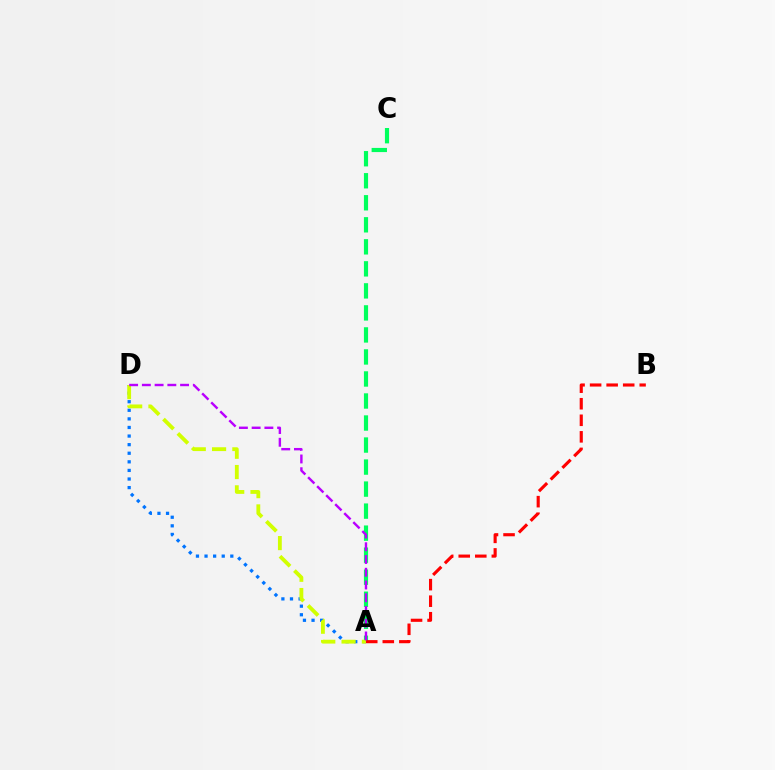{('A', 'C'): [{'color': '#00ff5c', 'line_style': 'dashed', 'thickness': 2.99}], ('A', 'B'): [{'color': '#ff0000', 'line_style': 'dashed', 'thickness': 2.25}], ('A', 'D'): [{'color': '#0074ff', 'line_style': 'dotted', 'thickness': 2.33}, {'color': '#d1ff00', 'line_style': 'dashed', 'thickness': 2.76}, {'color': '#b900ff', 'line_style': 'dashed', 'thickness': 1.73}]}